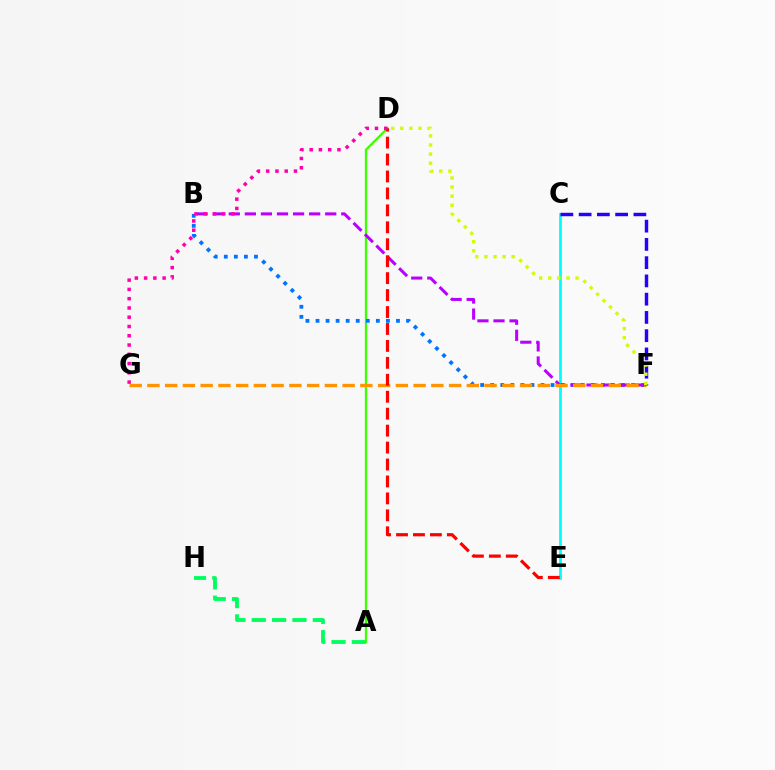{('A', 'D'): [{'color': '#3dff00', 'line_style': 'solid', 'thickness': 1.63}], ('C', 'E'): [{'color': '#00fff6', 'line_style': 'solid', 'thickness': 2.01}], ('B', 'F'): [{'color': '#0074ff', 'line_style': 'dotted', 'thickness': 2.73}, {'color': '#b900ff', 'line_style': 'dashed', 'thickness': 2.18}], ('F', 'G'): [{'color': '#ff9400', 'line_style': 'dashed', 'thickness': 2.41}], ('A', 'H'): [{'color': '#00ff5c', 'line_style': 'dashed', 'thickness': 2.77}], ('C', 'F'): [{'color': '#2500ff', 'line_style': 'dashed', 'thickness': 2.48}], ('D', 'E'): [{'color': '#ff0000', 'line_style': 'dashed', 'thickness': 2.3}], ('D', 'G'): [{'color': '#ff00ac', 'line_style': 'dotted', 'thickness': 2.52}], ('D', 'F'): [{'color': '#d1ff00', 'line_style': 'dotted', 'thickness': 2.47}]}